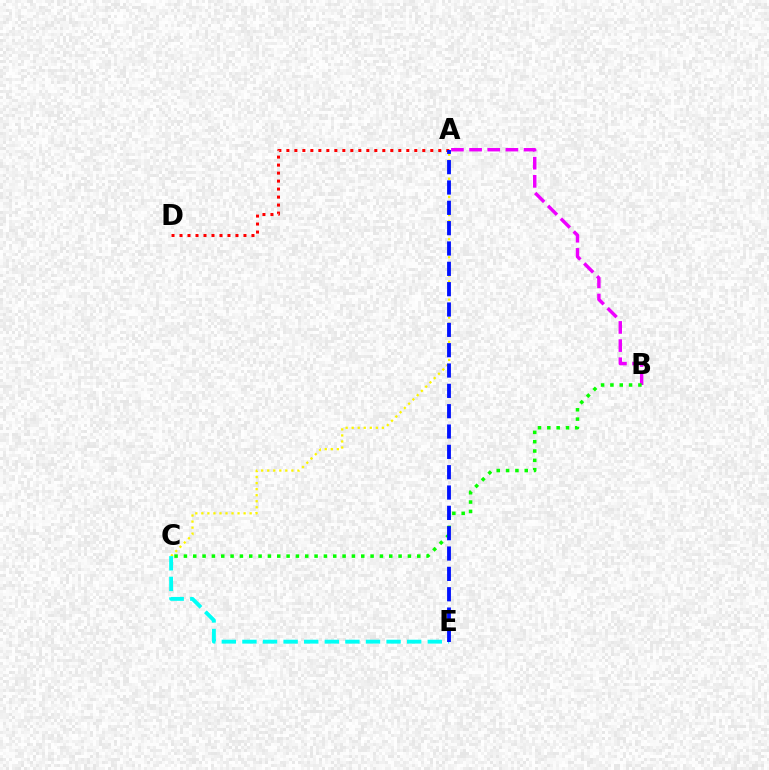{('A', 'B'): [{'color': '#ee00ff', 'line_style': 'dashed', 'thickness': 2.47}], ('A', 'C'): [{'color': '#fcf500', 'line_style': 'dotted', 'thickness': 1.64}], ('B', 'C'): [{'color': '#08ff00', 'line_style': 'dotted', 'thickness': 2.54}], ('A', 'D'): [{'color': '#ff0000', 'line_style': 'dotted', 'thickness': 2.17}], ('C', 'E'): [{'color': '#00fff6', 'line_style': 'dashed', 'thickness': 2.8}], ('A', 'E'): [{'color': '#0010ff', 'line_style': 'dashed', 'thickness': 2.76}]}